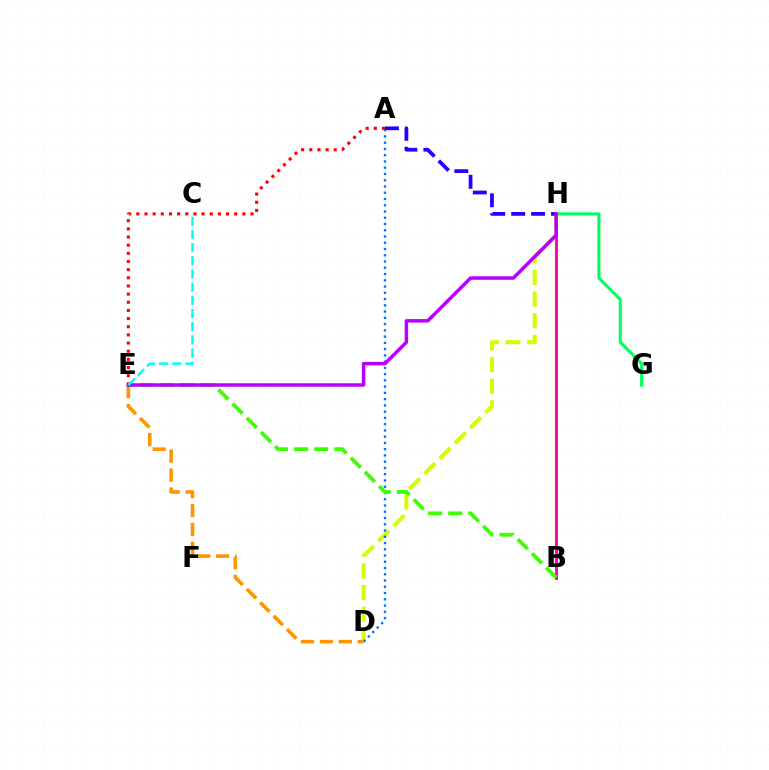{('G', 'H'): [{'color': '#00ff5c', 'line_style': 'solid', 'thickness': 2.23}], ('D', 'H'): [{'color': '#d1ff00', 'line_style': 'dashed', 'thickness': 2.94}], ('A', 'D'): [{'color': '#0074ff', 'line_style': 'dotted', 'thickness': 1.7}], ('B', 'H'): [{'color': '#ff00ac', 'line_style': 'solid', 'thickness': 2.09}], ('A', 'E'): [{'color': '#ff0000', 'line_style': 'dotted', 'thickness': 2.22}], ('D', 'E'): [{'color': '#ff9400', 'line_style': 'dashed', 'thickness': 2.57}], ('B', 'E'): [{'color': '#3dff00', 'line_style': 'dashed', 'thickness': 2.73}], ('A', 'H'): [{'color': '#2500ff', 'line_style': 'dashed', 'thickness': 2.71}], ('E', 'H'): [{'color': '#b900ff', 'line_style': 'solid', 'thickness': 2.52}], ('C', 'E'): [{'color': '#00fff6', 'line_style': 'dashed', 'thickness': 1.79}]}